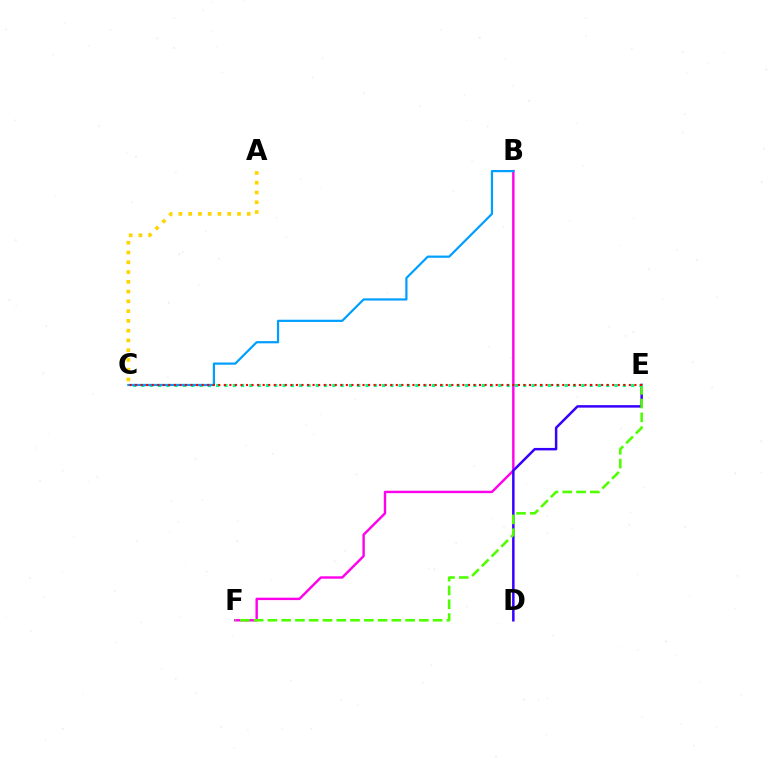{('B', 'F'): [{'color': '#ff00ed', 'line_style': 'solid', 'thickness': 1.73}], ('D', 'E'): [{'color': '#3700ff', 'line_style': 'solid', 'thickness': 1.79}], ('E', 'F'): [{'color': '#4fff00', 'line_style': 'dashed', 'thickness': 1.87}], ('C', 'E'): [{'color': '#00ff86', 'line_style': 'dotted', 'thickness': 2.25}, {'color': '#ff0000', 'line_style': 'dotted', 'thickness': 1.51}], ('B', 'C'): [{'color': '#009eff', 'line_style': 'solid', 'thickness': 1.59}], ('A', 'C'): [{'color': '#ffd500', 'line_style': 'dotted', 'thickness': 2.65}]}